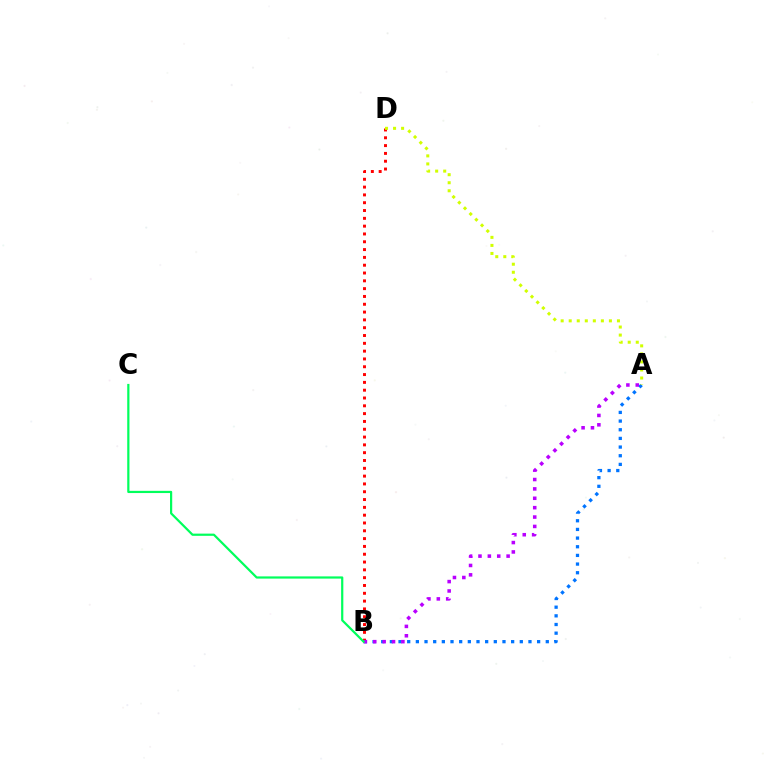{('B', 'D'): [{'color': '#ff0000', 'line_style': 'dotted', 'thickness': 2.12}], ('A', 'B'): [{'color': '#0074ff', 'line_style': 'dotted', 'thickness': 2.35}, {'color': '#b900ff', 'line_style': 'dotted', 'thickness': 2.55}], ('A', 'D'): [{'color': '#d1ff00', 'line_style': 'dotted', 'thickness': 2.18}], ('B', 'C'): [{'color': '#00ff5c', 'line_style': 'solid', 'thickness': 1.59}]}